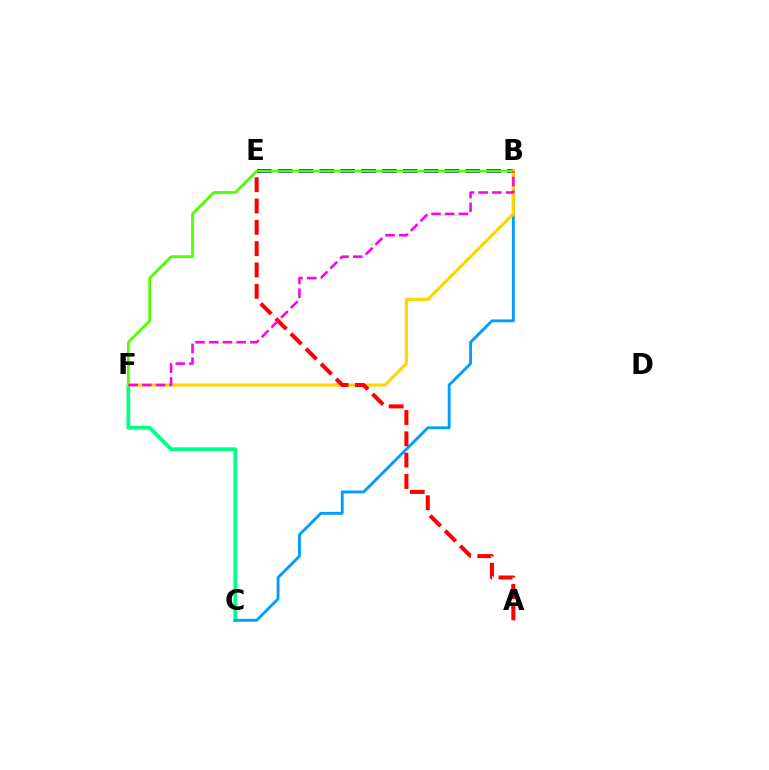{('B', 'E'): [{'color': '#3700ff', 'line_style': 'dashed', 'thickness': 2.83}], ('B', 'F'): [{'color': '#4fff00', 'line_style': 'solid', 'thickness': 2.0}, {'color': '#ffd500', 'line_style': 'solid', 'thickness': 2.25}, {'color': '#ff00ed', 'line_style': 'dashed', 'thickness': 1.86}], ('C', 'F'): [{'color': '#00ff86', 'line_style': 'solid', 'thickness': 2.69}], ('B', 'C'): [{'color': '#009eff', 'line_style': 'solid', 'thickness': 2.07}], ('A', 'E'): [{'color': '#ff0000', 'line_style': 'dashed', 'thickness': 2.9}]}